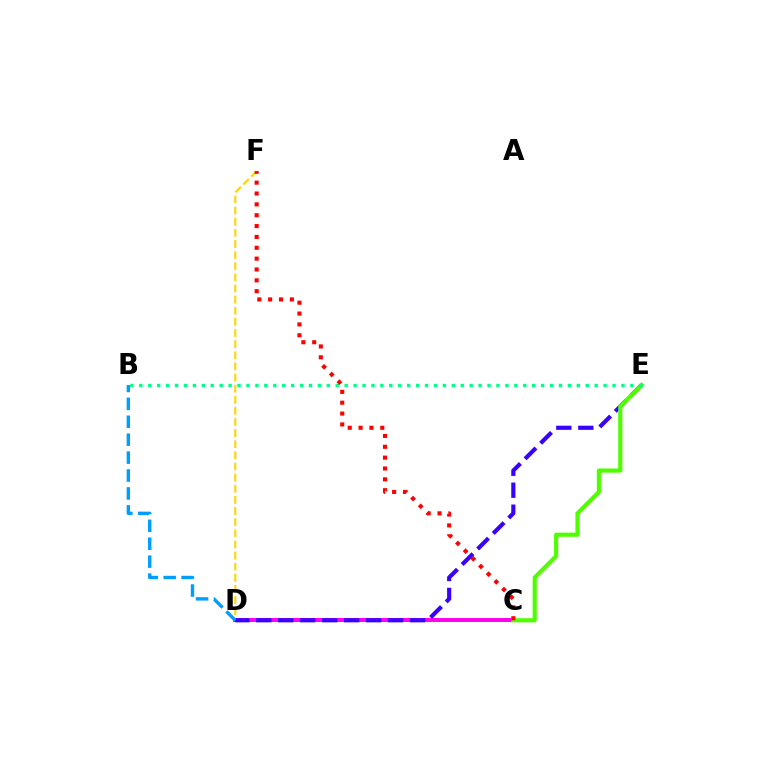{('D', 'F'): [{'color': '#ffd500', 'line_style': 'dashed', 'thickness': 1.51}], ('C', 'D'): [{'color': '#ff00ed', 'line_style': 'solid', 'thickness': 2.86}], ('D', 'E'): [{'color': '#3700ff', 'line_style': 'dashed', 'thickness': 2.98}], ('C', 'E'): [{'color': '#4fff00', 'line_style': 'solid', 'thickness': 2.99}], ('B', 'D'): [{'color': '#009eff', 'line_style': 'dashed', 'thickness': 2.43}], ('B', 'E'): [{'color': '#00ff86', 'line_style': 'dotted', 'thickness': 2.43}], ('C', 'F'): [{'color': '#ff0000', 'line_style': 'dotted', 'thickness': 2.95}]}